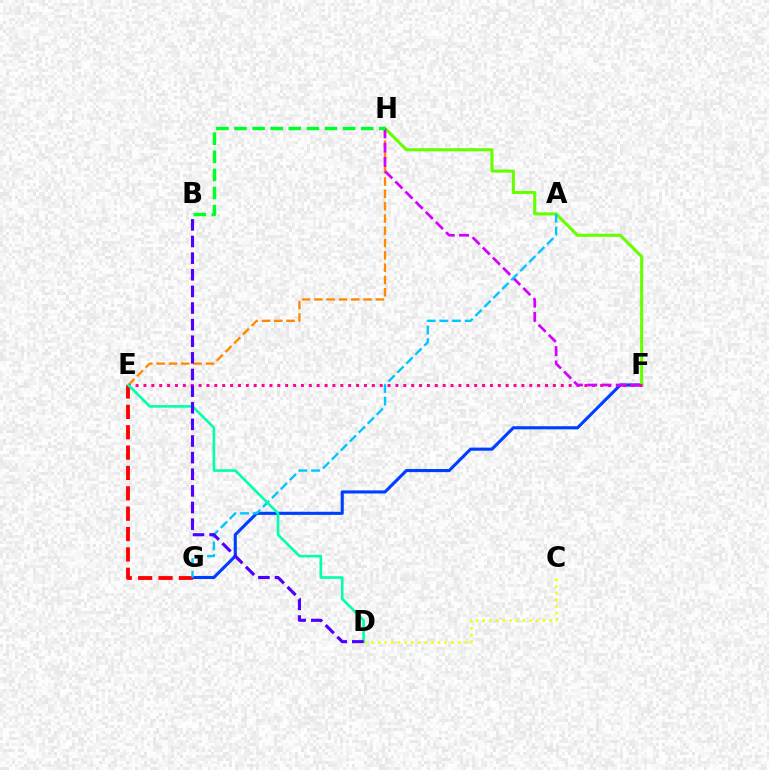{('E', 'H'): [{'color': '#ff8800', 'line_style': 'dashed', 'thickness': 1.67}], ('F', 'G'): [{'color': '#003fff', 'line_style': 'solid', 'thickness': 2.24}], ('F', 'H'): [{'color': '#66ff00', 'line_style': 'solid', 'thickness': 2.22}, {'color': '#d600ff', 'line_style': 'dashed', 'thickness': 1.95}], ('E', 'G'): [{'color': '#ff0000', 'line_style': 'dashed', 'thickness': 2.77}], ('E', 'F'): [{'color': '#ff00a0', 'line_style': 'dotted', 'thickness': 2.14}], ('C', 'D'): [{'color': '#eeff00', 'line_style': 'dotted', 'thickness': 1.81}], ('A', 'G'): [{'color': '#00c7ff', 'line_style': 'dashed', 'thickness': 1.72}], ('D', 'E'): [{'color': '#00ffaf', 'line_style': 'solid', 'thickness': 1.88}], ('B', 'D'): [{'color': '#4f00ff', 'line_style': 'dashed', 'thickness': 2.26}], ('B', 'H'): [{'color': '#00ff27', 'line_style': 'dashed', 'thickness': 2.46}]}